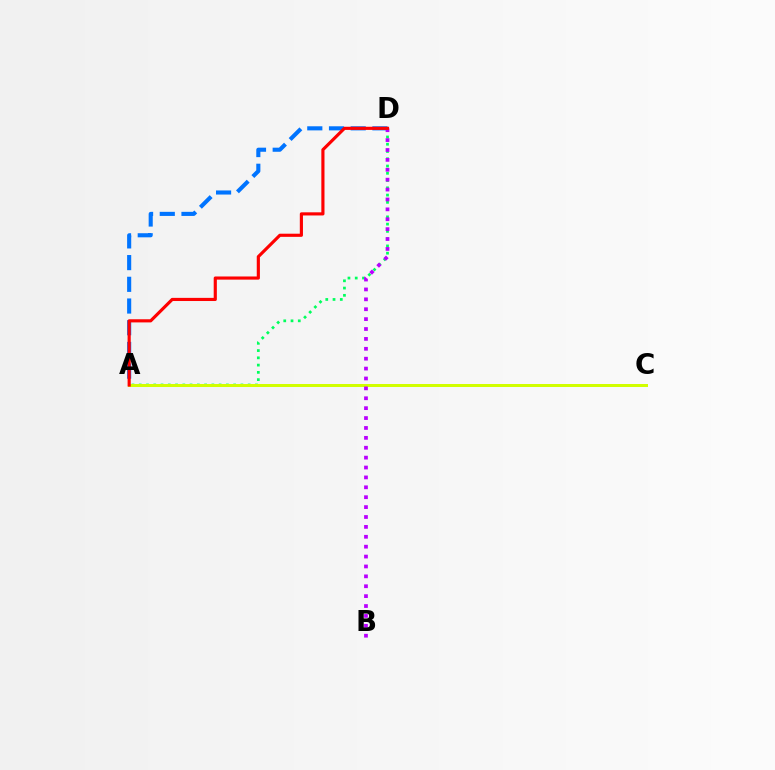{('A', 'D'): [{'color': '#0074ff', 'line_style': 'dashed', 'thickness': 2.95}, {'color': '#00ff5c', 'line_style': 'dotted', 'thickness': 1.97}, {'color': '#ff0000', 'line_style': 'solid', 'thickness': 2.27}], ('A', 'C'): [{'color': '#d1ff00', 'line_style': 'solid', 'thickness': 2.15}], ('B', 'D'): [{'color': '#b900ff', 'line_style': 'dotted', 'thickness': 2.69}]}